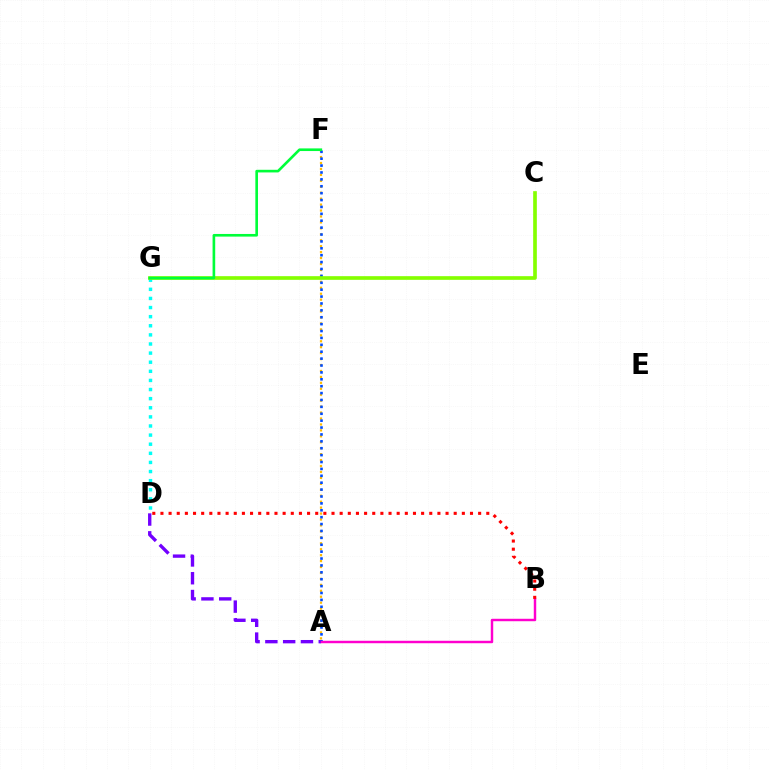{('A', 'F'): [{'color': '#ffbd00', 'line_style': 'dotted', 'thickness': 1.61}, {'color': '#004bff', 'line_style': 'dotted', 'thickness': 1.87}], ('D', 'G'): [{'color': '#00fff6', 'line_style': 'dotted', 'thickness': 2.48}], ('C', 'G'): [{'color': '#84ff00', 'line_style': 'solid', 'thickness': 2.64}], ('F', 'G'): [{'color': '#00ff39', 'line_style': 'solid', 'thickness': 1.9}], ('A', 'B'): [{'color': '#ff00cf', 'line_style': 'solid', 'thickness': 1.76}], ('B', 'D'): [{'color': '#ff0000', 'line_style': 'dotted', 'thickness': 2.21}], ('A', 'D'): [{'color': '#7200ff', 'line_style': 'dashed', 'thickness': 2.42}]}